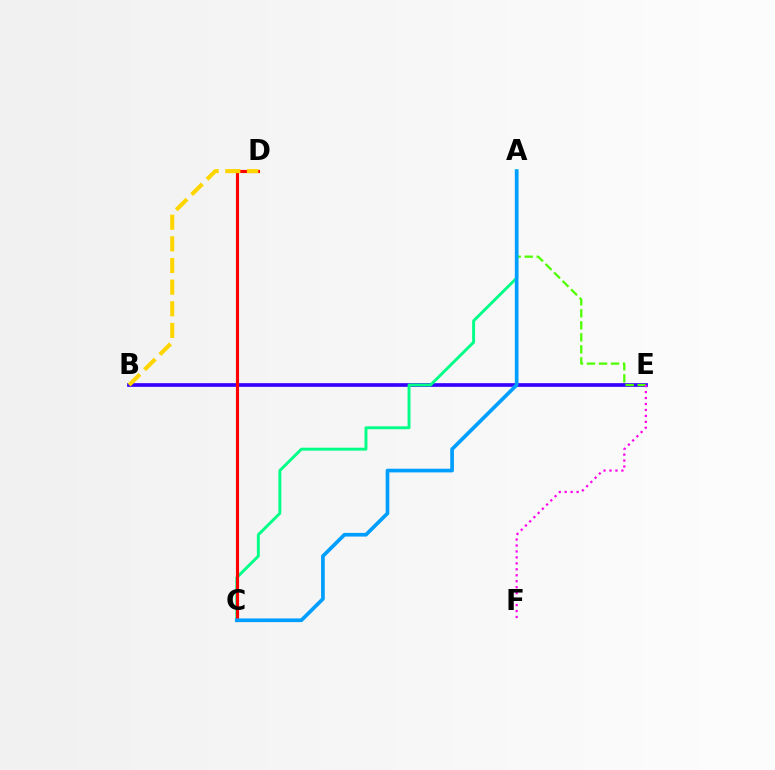{('B', 'E'): [{'color': '#3700ff', 'line_style': 'solid', 'thickness': 2.66}], ('A', 'C'): [{'color': '#00ff86', 'line_style': 'solid', 'thickness': 2.1}, {'color': '#009eff', 'line_style': 'solid', 'thickness': 2.65}], ('A', 'E'): [{'color': '#4fff00', 'line_style': 'dashed', 'thickness': 1.63}], ('C', 'D'): [{'color': '#ff0000', 'line_style': 'solid', 'thickness': 2.25}], ('B', 'D'): [{'color': '#ffd500', 'line_style': 'dashed', 'thickness': 2.94}], ('E', 'F'): [{'color': '#ff00ed', 'line_style': 'dotted', 'thickness': 1.62}]}